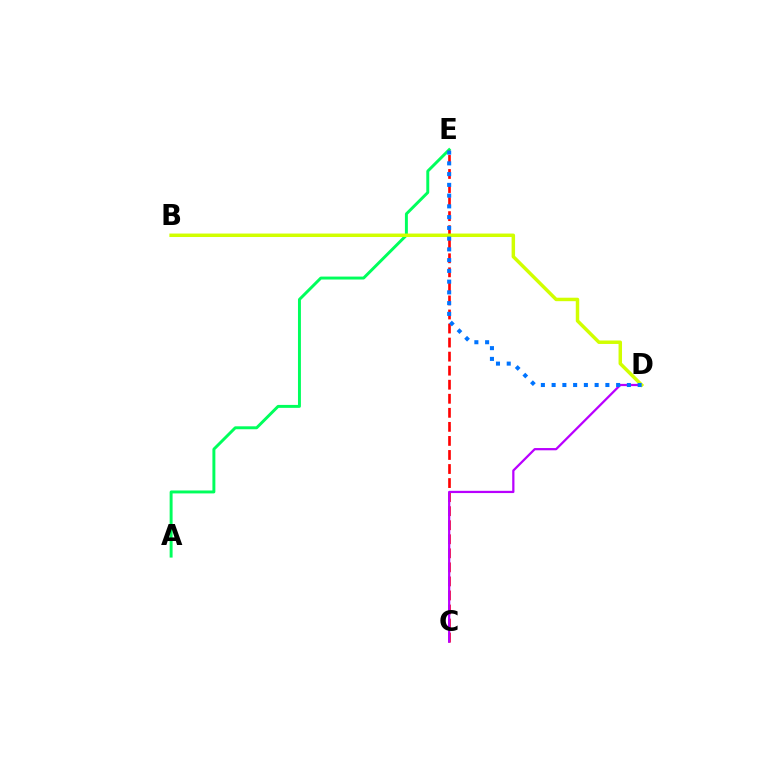{('A', 'E'): [{'color': '#00ff5c', 'line_style': 'solid', 'thickness': 2.12}], ('C', 'E'): [{'color': '#ff0000', 'line_style': 'dashed', 'thickness': 1.91}], ('C', 'D'): [{'color': '#b900ff', 'line_style': 'solid', 'thickness': 1.61}], ('B', 'D'): [{'color': '#d1ff00', 'line_style': 'solid', 'thickness': 2.5}], ('D', 'E'): [{'color': '#0074ff', 'line_style': 'dotted', 'thickness': 2.92}]}